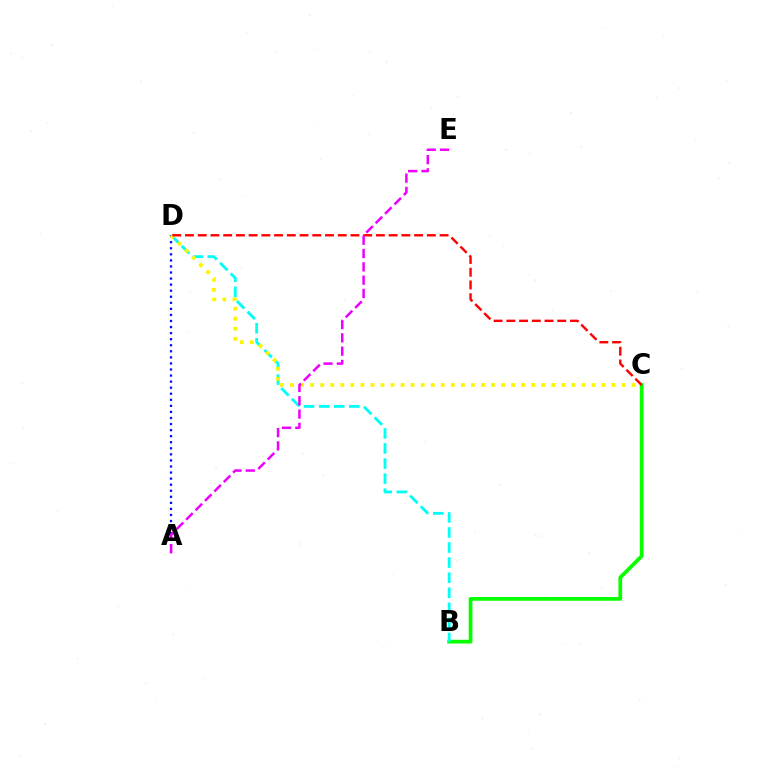{('B', 'C'): [{'color': '#08ff00', 'line_style': 'solid', 'thickness': 2.7}], ('A', 'D'): [{'color': '#0010ff', 'line_style': 'dotted', 'thickness': 1.65}], ('B', 'D'): [{'color': '#00fff6', 'line_style': 'dashed', 'thickness': 2.05}], ('C', 'D'): [{'color': '#fcf500', 'line_style': 'dotted', 'thickness': 2.73}, {'color': '#ff0000', 'line_style': 'dashed', 'thickness': 1.73}], ('A', 'E'): [{'color': '#ee00ff', 'line_style': 'dashed', 'thickness': 1.81}]}